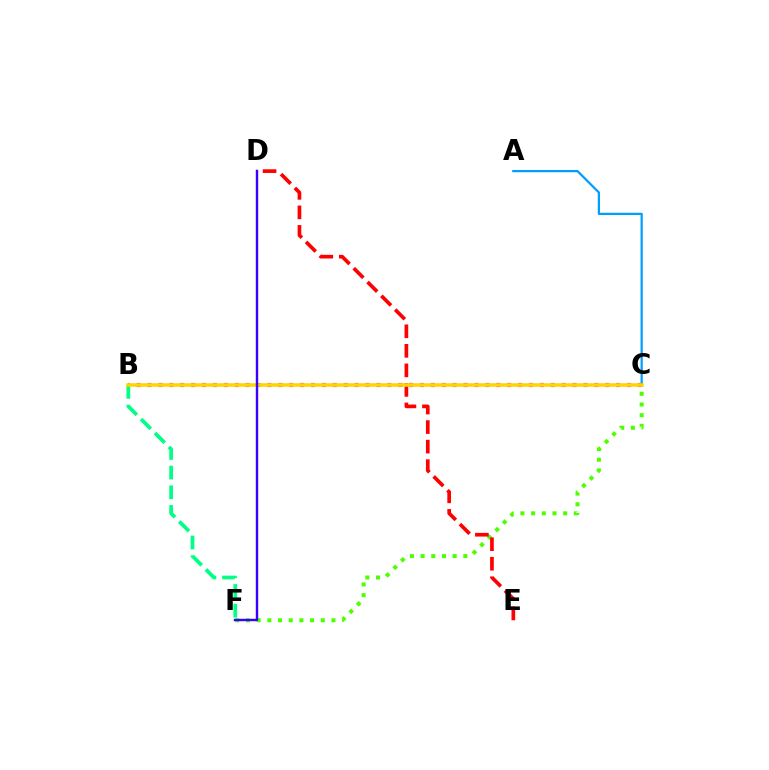{('B', 'C'): [{'color': '#ff00ed', 'line_style': 'dotted', 'thickness': 2.96}, {'color': '#ffd500', 'line_style': 'solid', 'thickness': 2.56}], ('C', 'F'): [{'color': '#4fff00', 'line_style': 'dotted', 'thickness': 2.9}], ('D', 'E'): [{'color': '#ff0000', 'line_style': 'dashed', 'thickness': 2.65}], ('A', 'C'): [{'color': '#009eff', 'line_style': 'solid', 'thickness': 1.6}], ('B', 'F'): [{'color': '#00ff86', 'line_style': 'dashed', 'thickness': 2.67}], ('D', 'F'): [{'color': '#3700ff', 'line_style': 'solid', 'thickness': 1.74}]}